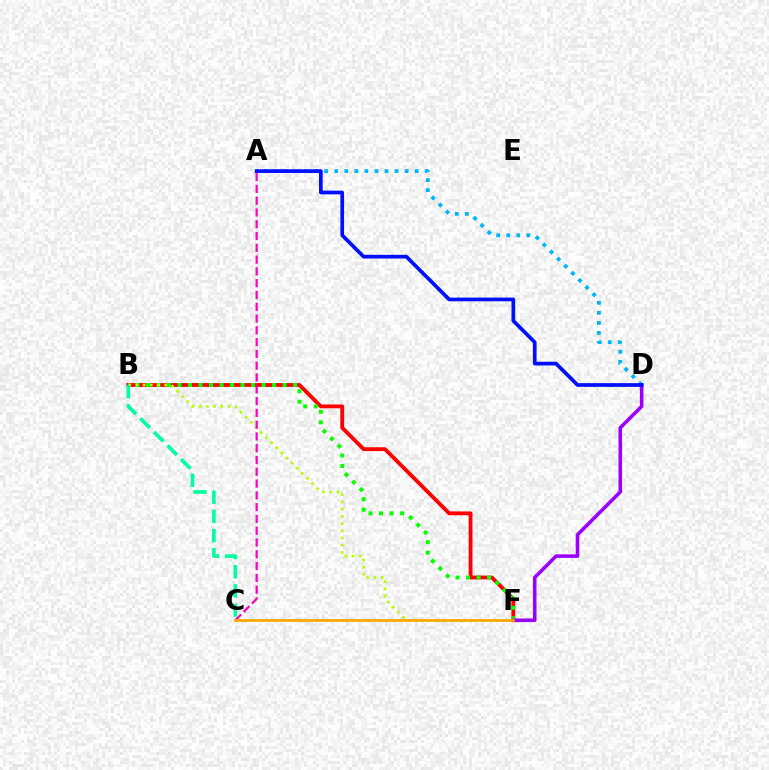{('B', 'F'): [{'color': '#ff0000', 'line_style': 'solid', 'thickness': 2.76}, {'color': '#08ff00', 'line_style': 'dotted', 'thickness': 2.86}, {'color': '#b3ff00', 'line_style': 'dotted', 'thickness': 1.96}], ('D', 'F'): [{'color': '#9b00ff', 'line_style': 'solid', 'thickness': 2.56}], ('A', 'D'): [{'color': '#00b5ff', 'line_style': 'dotted', 'thickness': 2.73}, {'color': '#0010ff', 'line_style': 'solid', 'thickness': 2.67}], ('A', 'C'): [{'color': '#ff00bd', 'line_style': 'dashed', 'thickness': 1.6}], ('C', 'F'): [{'color': '#ffa500', 'line_style': 'solid', 'thickness': 1.93}], ('B', 'C'): [{'color': '#00ff9d', 'line_style': 'dashed', 'thickness': 2.61}]}